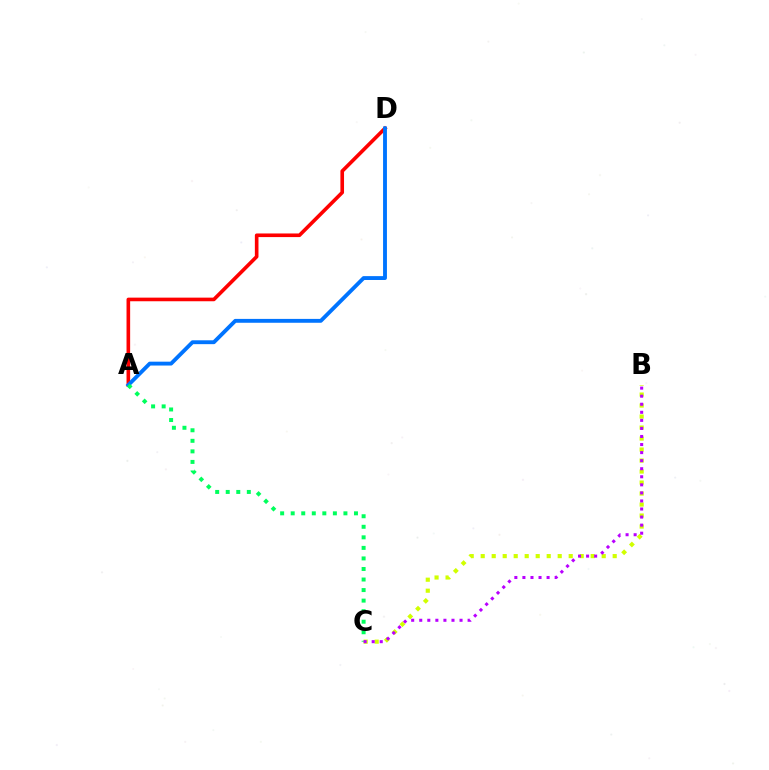{('B', 'C'): [{'color': '#d1ff00', 'line_style': 'dotted', 'thickness': 2.99}, {'color': '#b900ff', 'line_style': 'dotted', 'thickness': 2.19}], ('A', 'D'): [{'color': '#ff0000', 'line_style': 'solid', 'thickness': 2.61}, {'color': '#0074ff', 'line_style': 'solid', 'thickness': 2.78}], ('A', 'C'): [{'color': '#00ff5c', 'line_style': 'dotted', 'thickness': 2.87}]}